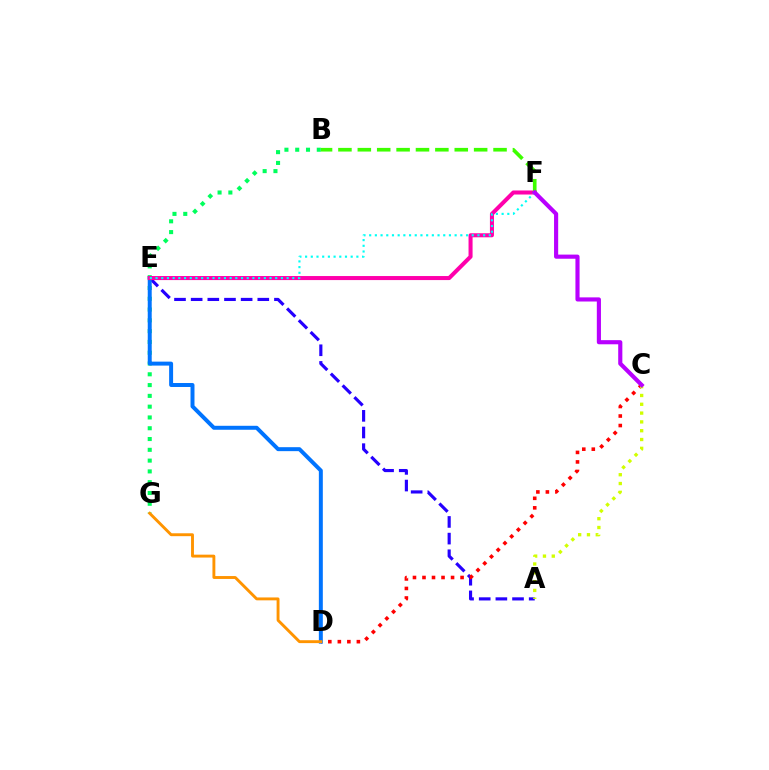{('A', 'E'): [{'color': '#2500ff', 'line_style': 'dashed', 'thickness': 2.26}], ('C', 'D'): [{'color': '#ff0000', 'line_style': 'dotted', 'thickness': 2.59}], ('B', 'G'): [{'color': '#00ff5c', 'line_style': 'dotted', 'thickness': 2.93}], ('D', 'E'): [{'color': '#0074ff', 'line_style': 'solid', 'thickness': 2.86}], ('E', 'F'): [{'color': '#ff00ac', 'line_style': 'solid', 'thickness': 2.91}, {'color': '#00fff6', 'line_style': 'dotted', 'thickness': 1.55}], ('B', 'F'): [{'color': '#3dff00', 'line_style': 'dashed', 'thickness': 2.63}], ('A', 'C'): [{'color': '#d1ff00', 'line_style': 'dotted', 'thickness': 2.39}], ('D', 'G'): [{'color': '#ff9400', 'line_style': 'solid', 'thickness': 2.08}], ('C', 'F'): [{'color': '#b900ff', 'line_style': 'solid', 'thickness': 2.98}]}